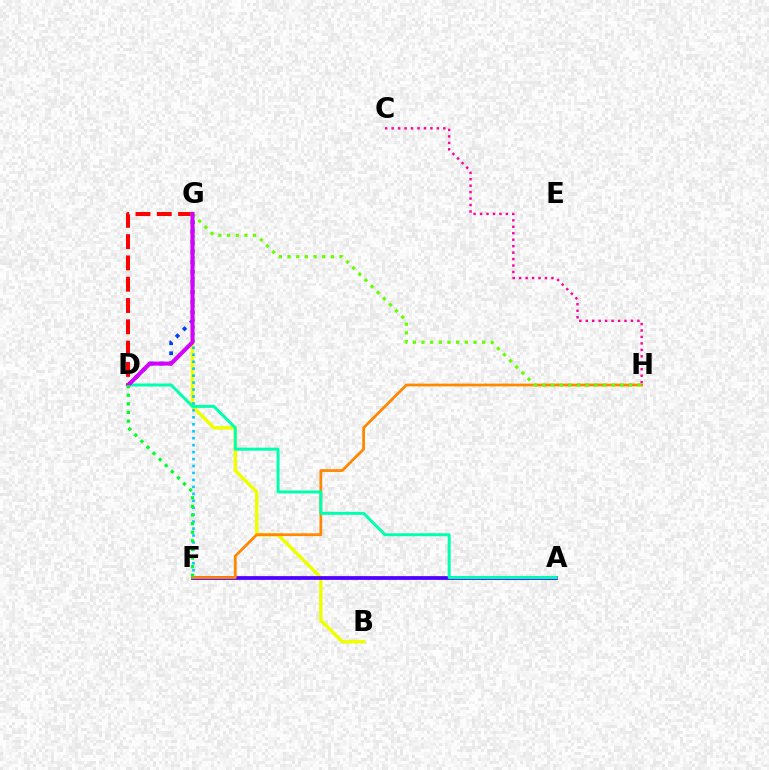{('D', 'G'): [{'color': '#ff0000', 'line_style': 'dashed', 'thickness': 2.89}, {'color': '#003fff', 'line_style': 'dotted', 'thickness': 2.72}, {'color': '#d600ff', 'line_style': 'solid', 'thickness': 2.93}], ('C', 'H'): [{'color': '#ff00a0', 'line_style': 'dotted', 'thickness': 1.75}], ('B', 'G'): [{'color': '#eeff00', 'line_style': 'solid', 'thickness': 2.52}], ('A', 'F'): [{'color': '#4f00ff', 'line_style': 'solid', 'thickness': 2.7}], ('F', 'G'): [{'color': '#00c7ff', 'line_style': 'dotted', 'thickness': 1.89}], ('F', 'H'): [{'color': '#ff8800', 'line_style': 'solid', 'thickness': 1.99}], ('G', 'H'): [{'color': '#66ff00', 'line_style': 'dotted', 'thickness': 2.35}], ('A', 'D'): [{'color': '#00ffaf', 'line_style': 'solid', 'thickness': 2.15}], ('D', 'F'): [{'color': '#00ff27', 'line_style': 'dotted', 'thickness': 2.34}]}